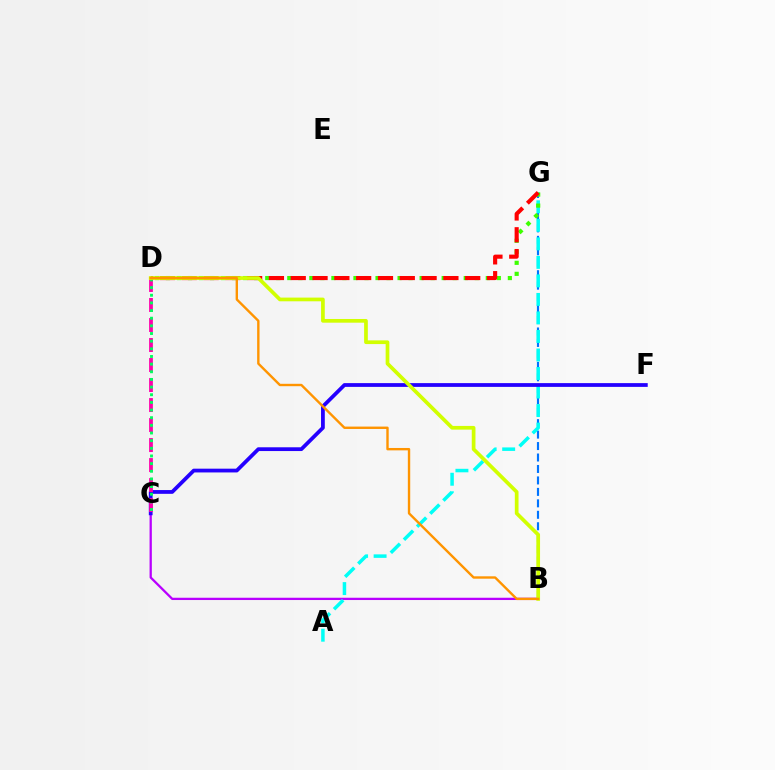{('B', 'G'): [{'color': '#0074ff', 'line_style': 'dashed', 'thickness': 1.56}], ('B', 'C'): [{'color': '#b900ff', 'line_style': 'solid', 'thickness': 1.64}], ('A', 'G'): [{'color': '#00fff6', 'line_style': 'dashed', 'thickness': 2.52}], ('C', 'F'): [{'color': '#2500ff', 'line_style': 'solid', 'thickness': 2.71}], ('C', 'D'): [{'color': '#ff00ac', 'line_style': 'dashed', 'thickness': 2.72}, {'color': '#00ff5c', 'line_style': 'dotted', 'thickness': 2.08}], ('D', 'G'): [{'color': '#3dff00', 'line_style': 'dotted', 'thickness': 3.0}, {'color': '#ff0000', 'line_style': 'dashed', 'thickness': 2.96}], ('B', 'D'): [{'color': '#d1ff00', 'line_style': 'solid', 'thickness': 2.67}, {'color': '#ff9400', 'line_style': 'solid', 'thickness': 1.72}]}